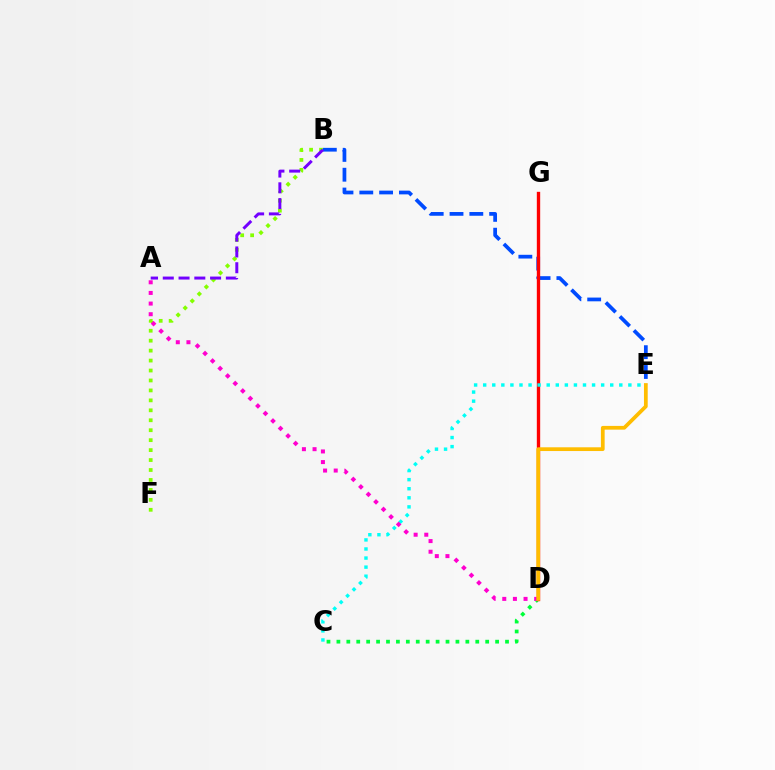{('B', 'F'): [{'color': '#84ff00', 'line_style': 'dotted', 'thickness': 2.7}], ('B', 'E'): [{'color': '#004bff', 'line_style': 'dashed', 'thickness': 2.69}], ('A', 'B'): [{'color': '#7200ff', 'line_style': 'dashed', 'thickness': 2.14}], ('C', 'D'): [{'color': '#00ff39', 'line_style': 'dotted', 'thickness': 2.69}], ('D', 'G'): [{'color': '#ff0000', 'line_style': 'solid', 'thickness': 2.42}], ('C', 'E'): [{'color': '#00fff6', 'line_style': 'dotted', 'thickness': 2.47}], ('A', 'D'): [{'color': '#ff00cf', 'line_style': 'dotted', 'thickness': 2.89}], ('D', 'E'): [{'color': '#ffbd00', 'line_style': 'solid', 'thickness': 2.7}]}